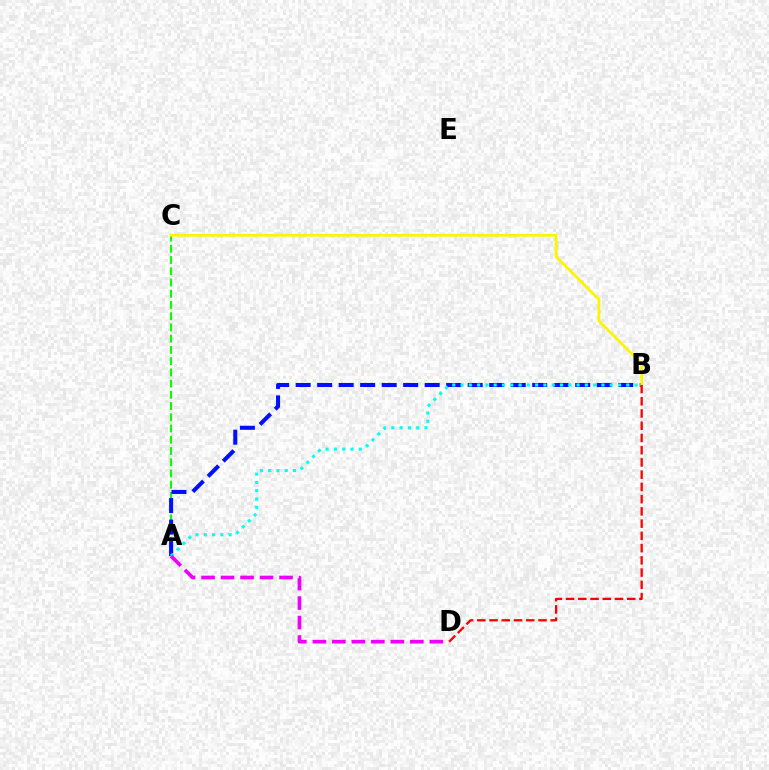{('A', 'C'): [{'color': '#08ff00', 'line_style': 'dashed', 'thickness': 1.53}], ('A', 'B'): [{'color': '#0010ff', 'line_style': 'dashed', 'thickness': 2.92}, {'color': '#00fff6', 'line_style': 'dotted', 'thickness': 2.25}], ('B', 'C'): [{'color': '#fcf500', 'line_style': 'solid', 'thickness': 1.98}], ('B', 'D'): [{'color': '#ff0000', 'line_style': 'dashed', 'thickness': 1.66}], ('A', 'D'): [{'color': '#ee00ff', 'line_style': 'dashed', 'thickness': 2.65}]}